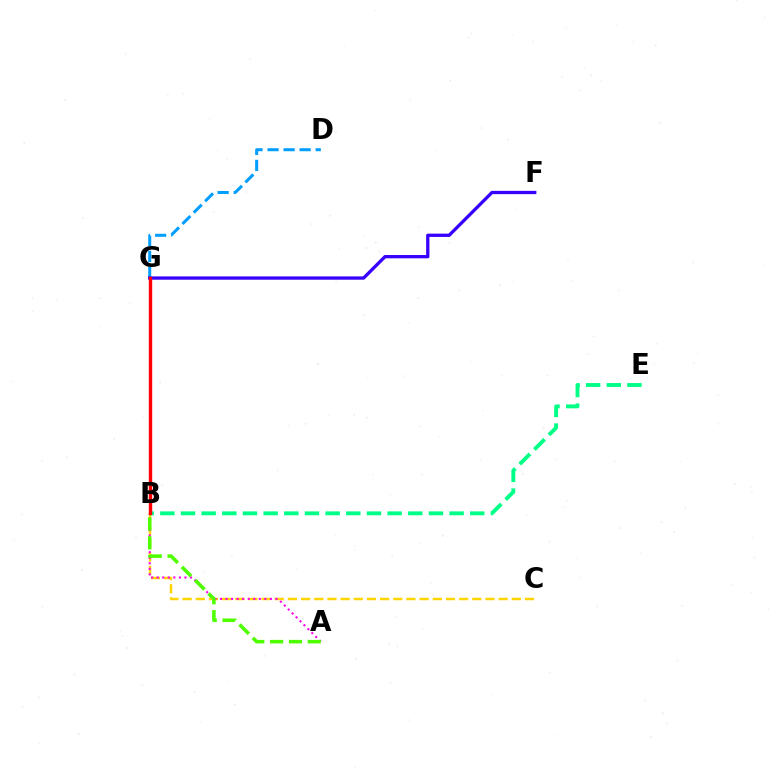{('B', 'C'): [{'color': '#ffd500', 'line_style': 'dashed', 'thickness': 1.79}], ('A', 'B'): [{'color': '#ff00ed', 'line_style': 'dotted', 'thickness': 1.51}, {'color': '#4fff00', 'line_style': 'dashed', 'thickness': 2.56}], ('D', 'G'): [{'color': '#009eff', 'line_style': 'dashed', 'thickness': 2.18}], ('F', 'G'): [{'color': '#3700ff', 'line_style': 'solid', 'thickness': 2.37}], ('B', 'E'): [{'color': '#00ff86', 'line_style': 'dashed', 'thickness': 2.81}], ('B', 'G'): [{'color': '#ff0000', 'line_style': 'solid', 'thickness': 2.44}]}